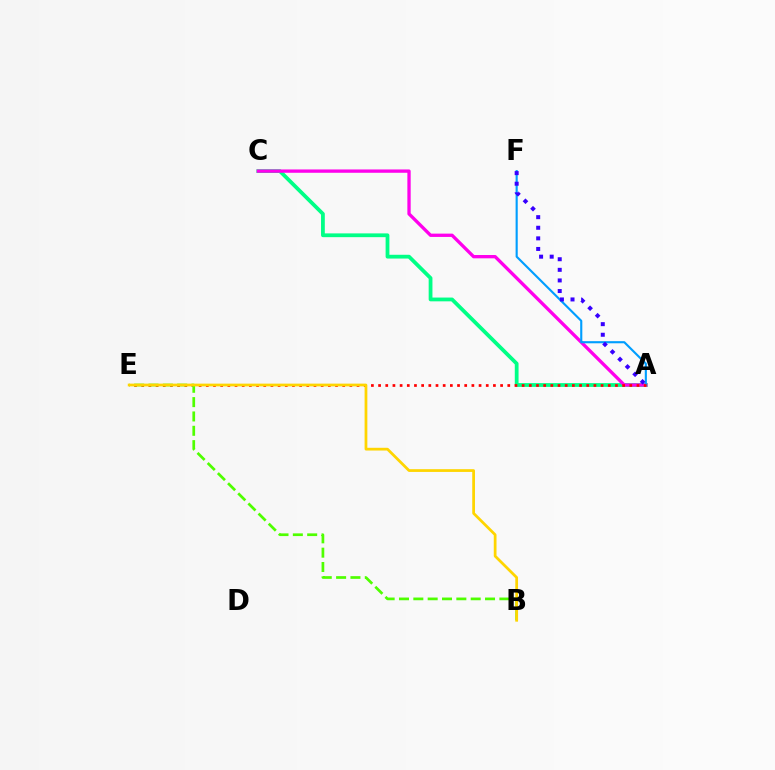{('A', 'C'): [{'color': '#00ff86', 'line_style': 'solid', 'thickness': 2.72}, {'color': '#ff00ed', 'line_style': 'solid', 'thickness': 2.39}], ('A', 'F'): [{'color': '#009eff', 'line_style': 'solid', 'thickness': 1.53}, {'color': '#3700ff', 'line_style': 'dotted', 'thickness': 2.88}], ('A', 'E'): [{'color': '#ff0000', 'line_style': 'dotted', 'thickness': 1.95}], ('B', 'E'): [{'color': '#4fff00', 'line_style': 'dashed', 'thickness': 1.95}, {'color': '#ffd500', 'line_style': 'solid', 'thickness': 1.98}]}